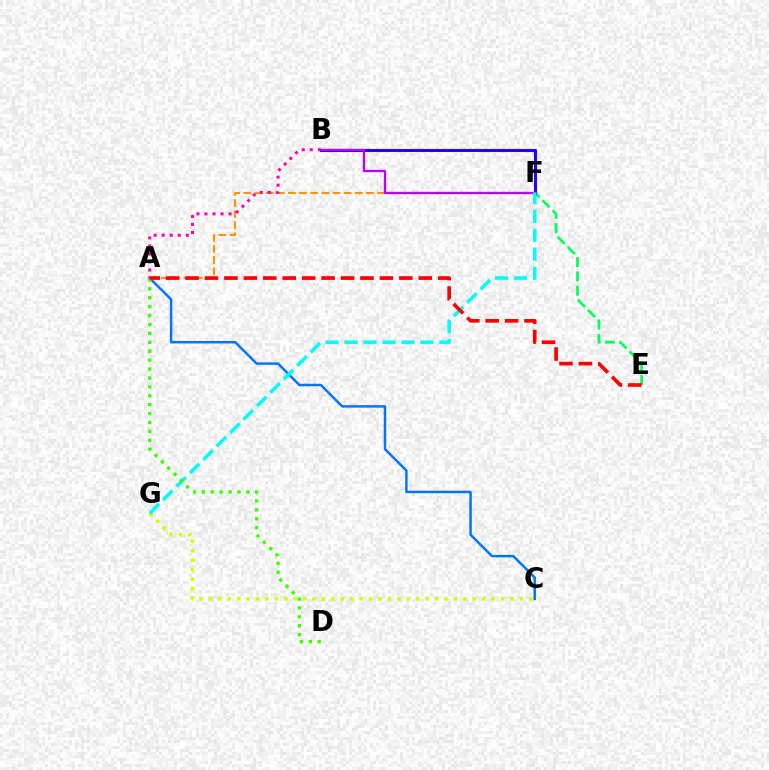{('C', 'G'): [{'color': '#d1ff00', 'line_style': 'dotted', 'thickness': 2.56}], ('A', 'C'): [{'color': '#0074ff', 'line_style': 'solid', 'thickness': 1.78}], ('A', 'F'): [{'color': '#ff9400', 'line_style': 'dashed', 'thickness': 1.51}], ('E', 'F'): [{'color': '#00ff5c', 'line_style': 'dashed', 'thickness': 1.94}], ('A', 'B'): [{'color': '#ff00ac', 'line_style': 'dotted', 'thickness': 2.18}], ('B', 'F'): [{'color': '#2500ff', 'line_style': 'solid', 'thickness': 2.2}, {'color': '#b900ff', 'line_style': 'solid', 'thickness': 1.68}], ('F', 'G'): [{'color': '#00fff6', 'line_style': 'dashed', 'thickness': 2.58}], ('A', 'D'): [{'color': '#3dff00', 'line_style': 'dotted', 'thickness': 2.42}], ('A', 'E'): [{'color': '#ff0000', 'line_style': 'dashed', 'thickness': 2.64}]}